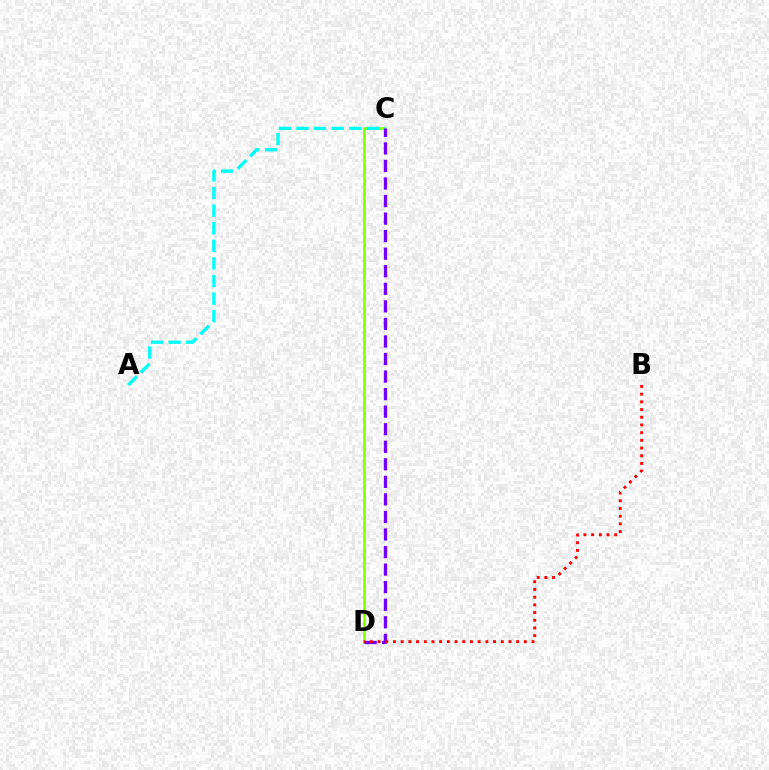{('C', 'D'): [{'color': '#84ff00', 'line_style': 'solid', 'thickness': 1.89}, {'color': '#7200ff', 'line_style': 'dashed', 'thickness': 2.38}], ('A', 'C'): [{'color': '#00fff6', 'line_style': 'dashed', 'thickness': 2.39}], ('B', 'D'): [{'color': '#ff0000', 'line_style': 'dotted', 'thickness': 2.09}]}